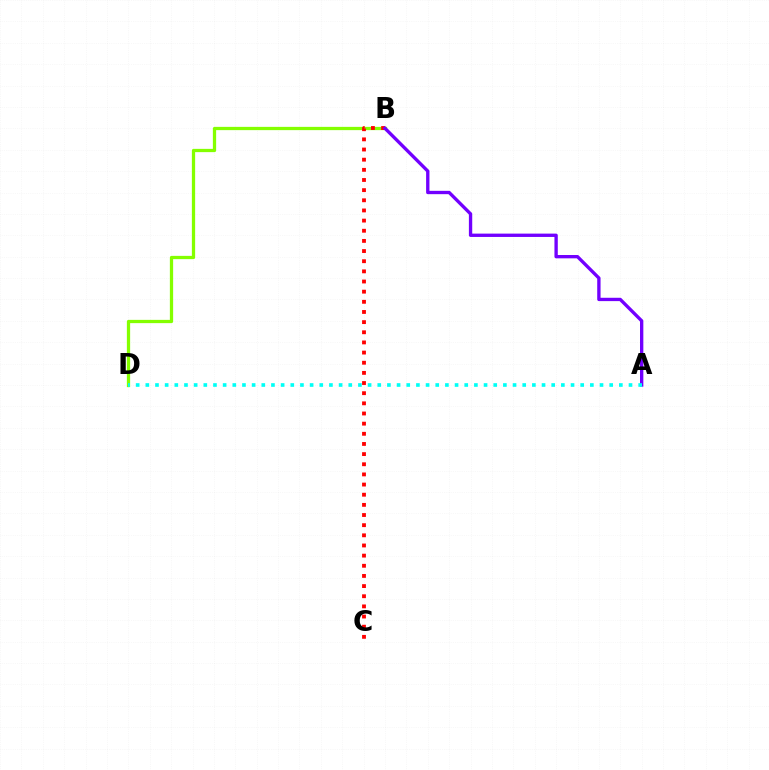{('B', 'D'): [{'color': '#84ff00', 'line_style': 'solid', 'thickness': 2.35}], ('B', 'C'): [{'color': '#ff0000', 'line_style': 'dotted', 'thickness': 2.76}], ('A', 'B'): [{'color': '#7200ff', 'line_style': 'solid', 'thickness': 2.4}], ('A', 'D'): [{'color': '#00fff6', 'line_style': 'dotted', 'thickness': 2.63}]}